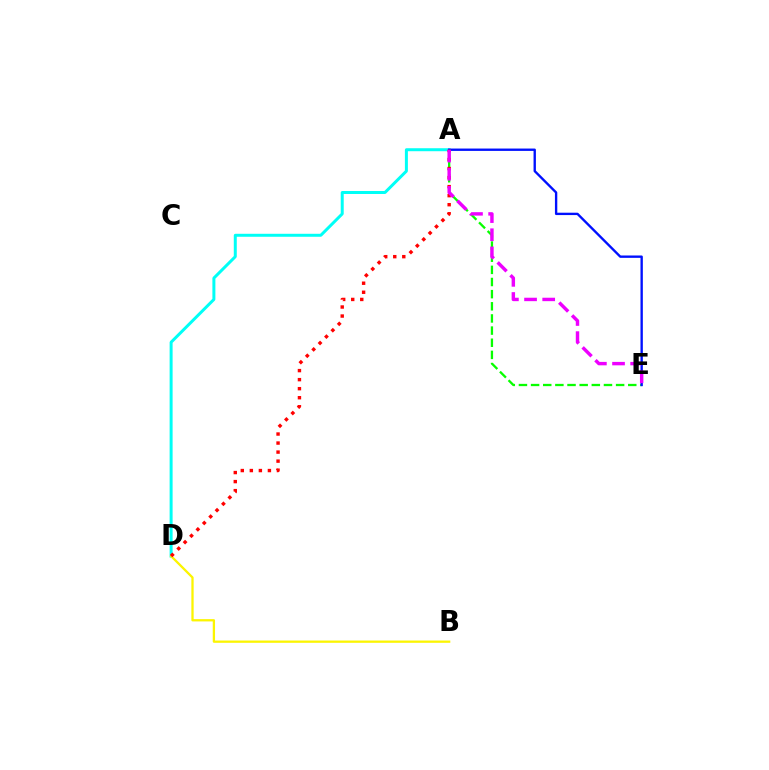{('A', 'D'): [{'color': '#00fff6', 'line_style': 'solid', 'thickness': 2.15}, {'color': '#ff0000', 'line_style': 'dotted', 'thickness': 2.45}], ('A', 'E'): [{'color': '#08ff00', 'line_style': 'dashed', 'thickness': 1.65}, {'color': '#0010ff', 'line_style': 'solid', 'thickness': 1.7}, {'color': '#ee00ff', 'line_style': 'dashed', 'thickness': 2.47}], ('B', 'D'): [{'color': '#fcf500', 'line_style': 'solid', 'thickness': 1.65}]}